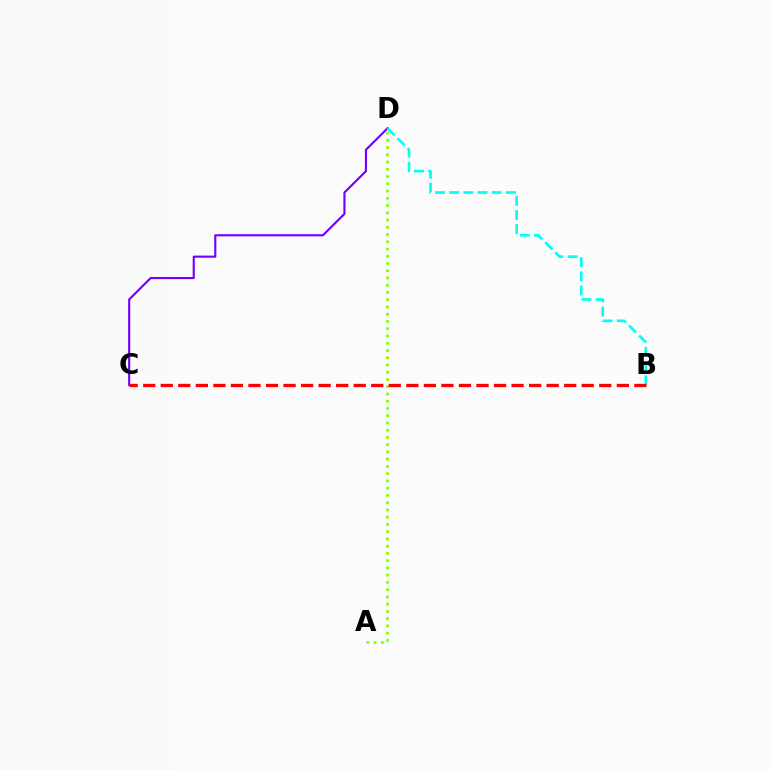{('C', 'D'): [{'color': '#7200ff', 'line_style': 'solid', 'thickness': 1.54}], ('A', 'D'): [{'color': '#84ff00', 'line_style': 'dotted', 'thickness': 1.97}], ('B', 'D'): [{'color': '#00fff6', 'line_style': 'dashed', 'thickness': 1.92}], ('B', 'C'): [{'color': '#ff0000', 'line_style': 'dashed', 'thickness': 2.38}]}